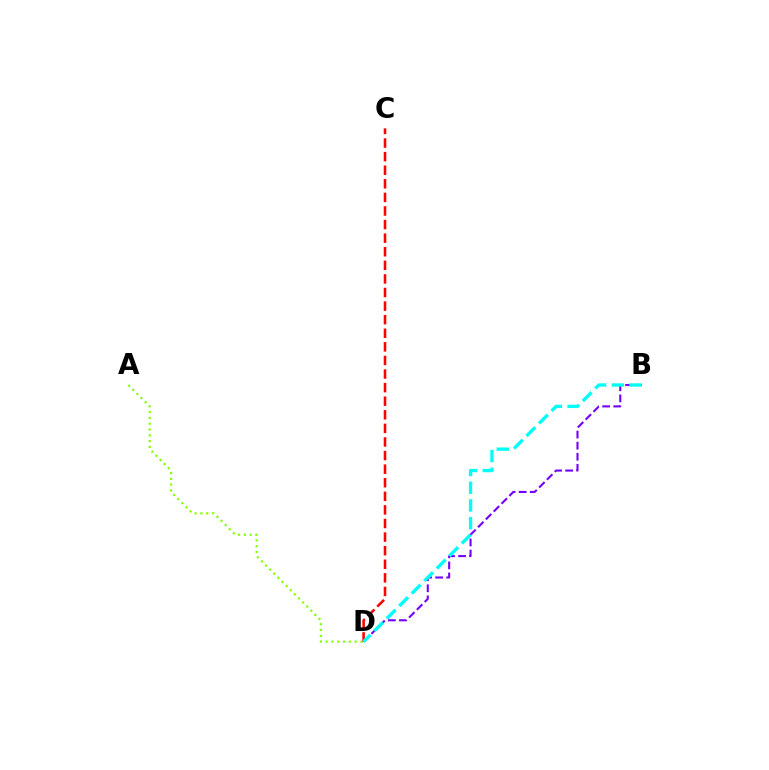{('B', 'D'): [{'color': '#7200ff', 'line_style': 'dashed', 'thickness': 1.5}, {'color': '#00fff6', 'line_style': 'dashed', 'thickness': 2.4}], ('A', 'D'): [{'color': '#84ff00', 'line_style': 'dotted', 'thickness': 1.58}], ('C', 'D'): [{'color': '#ff0000', 'line_style': 'dashed', 'thickness': 1.85}]}